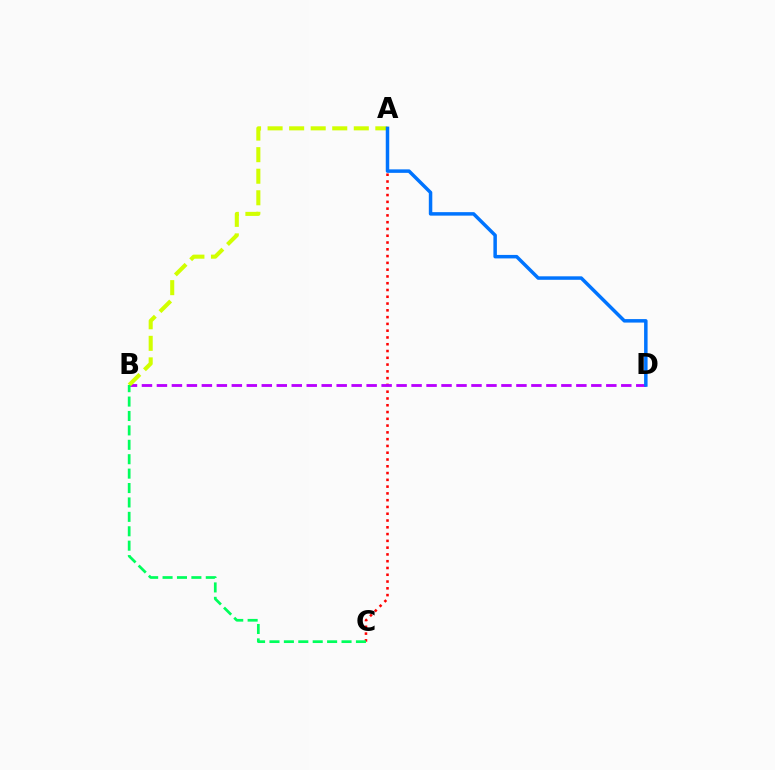{('A', 'C'): [{'color': '#ff0000', 'line_style': 'dotted', 'thickness': 1.84}], ('B', 'D'): [{'color': '#b900ff', 'line_style': 'dashed', 'thickness': 2.03}], ('A', 'B'): [{'color': '#d1ff00', 'line_style': 'dashed', 'thickness': 2.93}], ('B', 'C'): [{'color': '#00ff5c', 'line_style': 'dashed', 'thickness': 1.96}], ('A', 'D'): [{'color': '#0074ff', 'line_style': 'solid', 'thickness': 2.51}]}